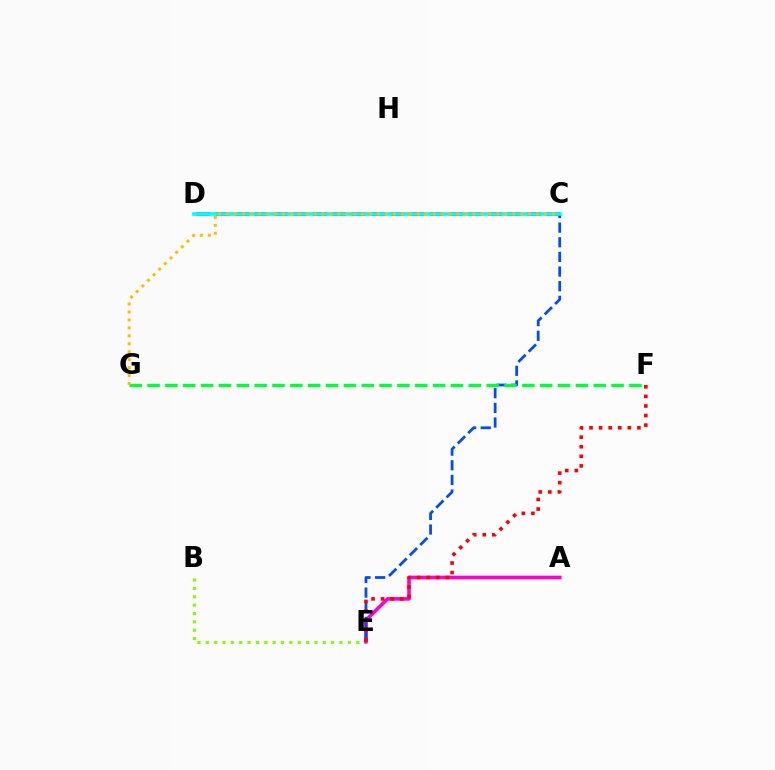{('C', 'D'): [{'color': '#7200ff', 'line_style': 'dashed', 'thickness': 2.64}, {'color': '#00fff6', 'line_style': 'solid', 'thickness': 2.62}], ('B', 'E'): [{'color': '#84ff00', 'line_style': 'dotted', 'thickness': 2.27}], ('A', 'E'): [{'color': '#ff00cf', 'line_style': 'solid', 'thickness': 2.61}], ('C', 'E'): [{'color': '#004bff', 'line_style': 'dashed', 'thickness': 1.99}], ('E', 'F'): [{'color': '#ff0000', 'line_style': 'dotted', 'thickness': 2.6}], ('F', 'G'): [{'color': '#00ff39', 'line_style': 'dashed', 'thickness': 2.42}], ('C', 'G'): [{'color': '#ffbd00', 'line_style': 'dotted', 'thickness': 2.16}]}